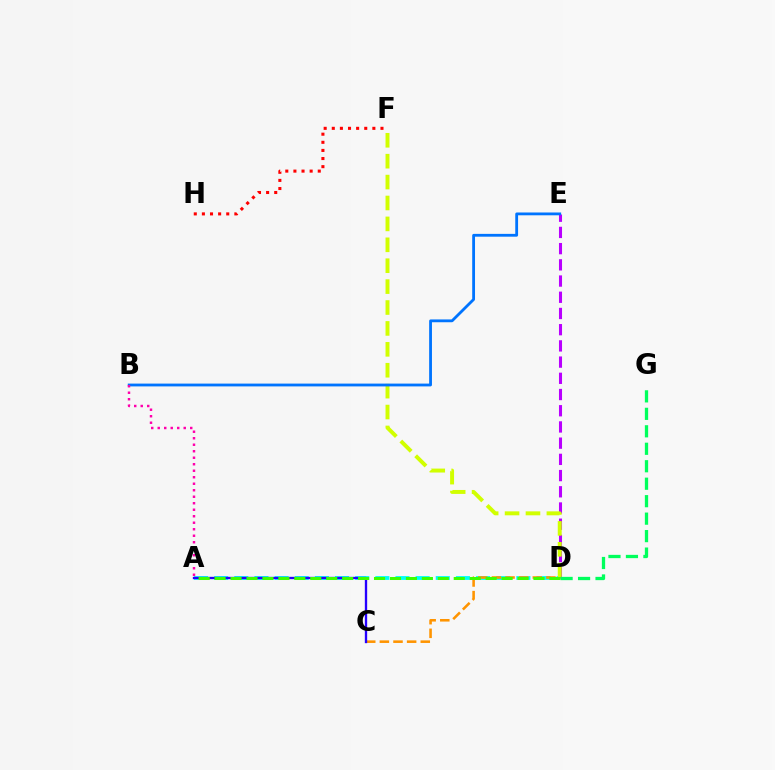{('D', 'E'): [{'color': '#b900ff', 'line_style': 'dashed', 'thickness': 2.2}], ('A', 'D'): [{'color': '#00fff6', 'line_style': 'dashed', 'thickness': 2.74}, {'color': '#3dff00', 'line_style': 'dashed', 'thickness': 2.17}], ('C', 'D'): [{'color': '#ff9400', 'line_style': 'dashed', 'thickness': 1.85}], ('A', 'C'): [{'color': '#2500ff', 'line_style': 'solid', 'thickness': 1.68}], ('D', 'F'): [{'color': '#d1ff00', 'line_style': 'dashed', 'thickness': 2.84}], ('F', 'H'): [{'color': '#ff0000', 'line_style': 'dotted', 'thickness': 2.2}], ('B', 'E'): [{'color': '#0074ff', 'line_style': 'solid', 'thickness': 2.02}], ('D', 'G'): [{'color': '#00ff5c', 'line_style': 'dashed', 'thickness': 2.37}], ('A', 'B'): [{'color': '#ff00ac', 'line_style': 'dotted', 'thickness': 1.77}]}